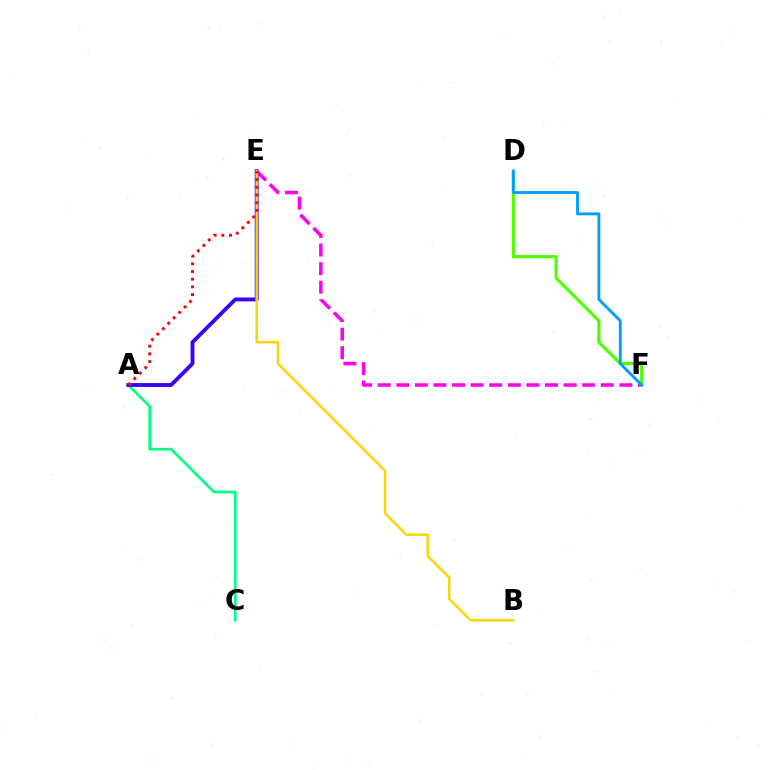{('A', 'C'): [{'color': '#00ff86', 'line_style': 'solid', 'thickness': 1.91}], ('A', 'E'): [{'color': '#3700ff', 'line_style': 'solid', 'thickness': 2.77}, {'color': '#ff0000', 'line_style': 'dotted', 'thickness': 2.09}], ('E', 'F'): [{'color': '#ff00ed', 'line_style': 'dashed', 'thickness': 2.52}], ('D', 'F'): [{'color': '#4fff00', 'line_style': 'solid', 'thickness': 2.28}, {'color': '#009eff', 'line_style': 'solid', 'thickness': 2.07}], ('B', 'E'): [{'color': '#ffd500', 'line_style': 'solid', 'thickness': 1.8}]}